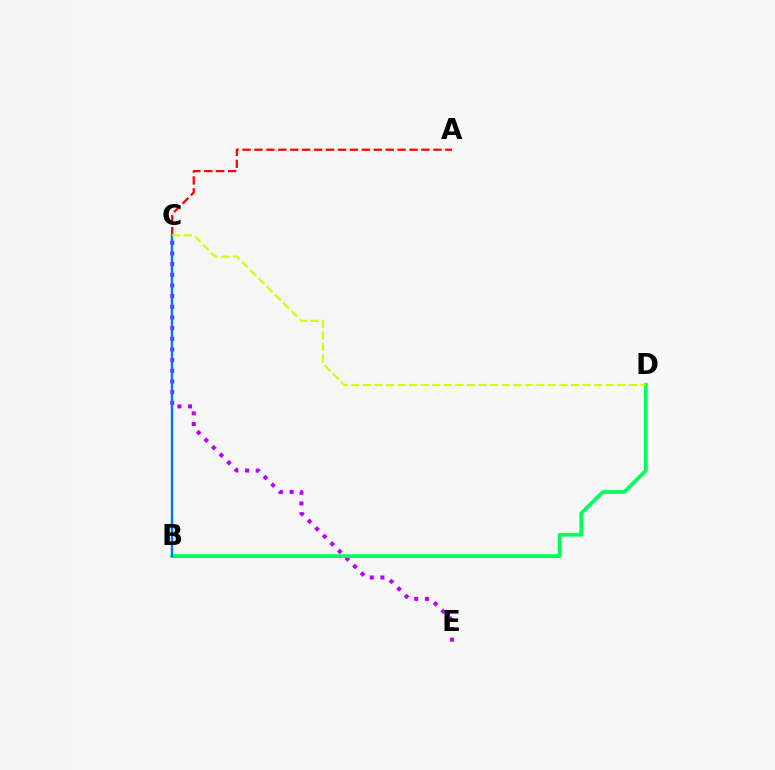{('C', 'E'): [{'color': '#b900ff', 'line_style': 'dotted', 'thickness': 2.9}], ('B', 'D'): [{'color': '#00ff5c', 'line_style': 'solid', 'thickness': 2.69}], ('A', 'C'): [{'color': '#ff0000', 'line_style': 'dashed', 'thickness': 1.62}], ('B', 'C'): [{'color': '#0074ff', 'line_style': 'solid', 'thickness': 1.72}], ('C', 'D'): [{'color': '#d1ff00', 'line_style': 'dashed', 'thickness': 1.57}]}